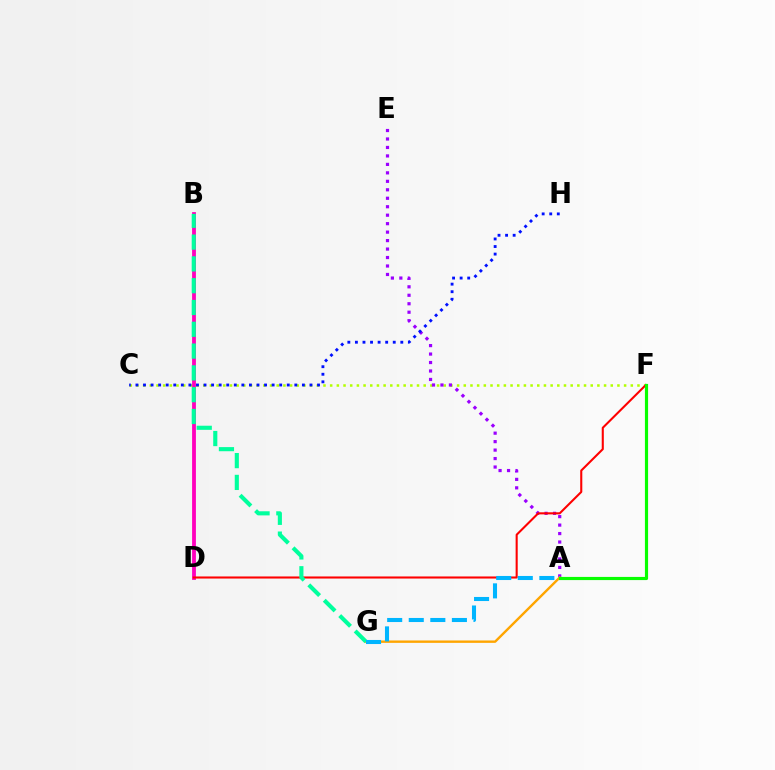{('C', 'F'): [{'color': '#b3ff00', 'line_style': 'dotted', 'thickness': 1.82}], ('A', 'E'): [{'color': '#9b00ff', 'line_style': 'dotted', 'thickness': 2.3}], ('B', 'D'): [{'color': '#ff00bd', 'line_style': 'solid', 'thickness': 2.74}], ('A', 'G'): [{'color': '#ffa500', 'line_style': 'solid', 'thickness': 1.72}, {'color': '#00b5ff', 'line_style': 'dashed', 'thickness': 2.93}], ('C', 'H'): [{'color': '#0010ff', 'line_style': 'dotted', 'thickness': 2.06}], ('D', 'F'): [{'color': '#ff0000', 'line_style': 'solid', 'thickness': 1.5}], ('B', 'G'): [{'color': '#00ff9d', 'line_style': 'dashed', 'thickness': 2.96}], ('A', 'F'): [{'color': '#08ff00', 'line_style': 'solid', 'thickness': 2.28}]}